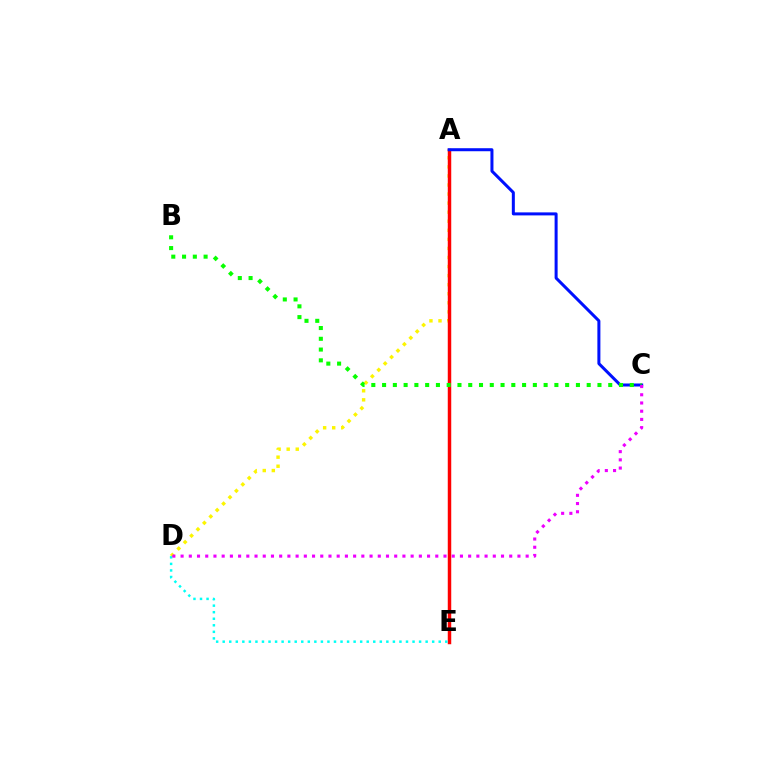{('A', 'D'): [{'color': '#fcf500', 'line_style': 'dotted', 'thickness': 2.46}], ('A', 'E'): [{'color': '#ff0000', 'line_style': 'solid', 'thickness': 2.5}], ('A', 'C'): [{'color': '#0010ff', 'line_style': 'solid', 'thickness': 2.17}], ('B', 'C'): [{'color': '#08ff00', 'line_style': 'dotted', 'thickness': 2.93}], ('D', 'E'): [{'color': '#00fff6', 'line_style': 'dotted', 'thickness': 1.78}], ('C', 'D'): [{'color': '#ee00ff', 'line_style': 'dotted', 'thickness': 2.23}]}